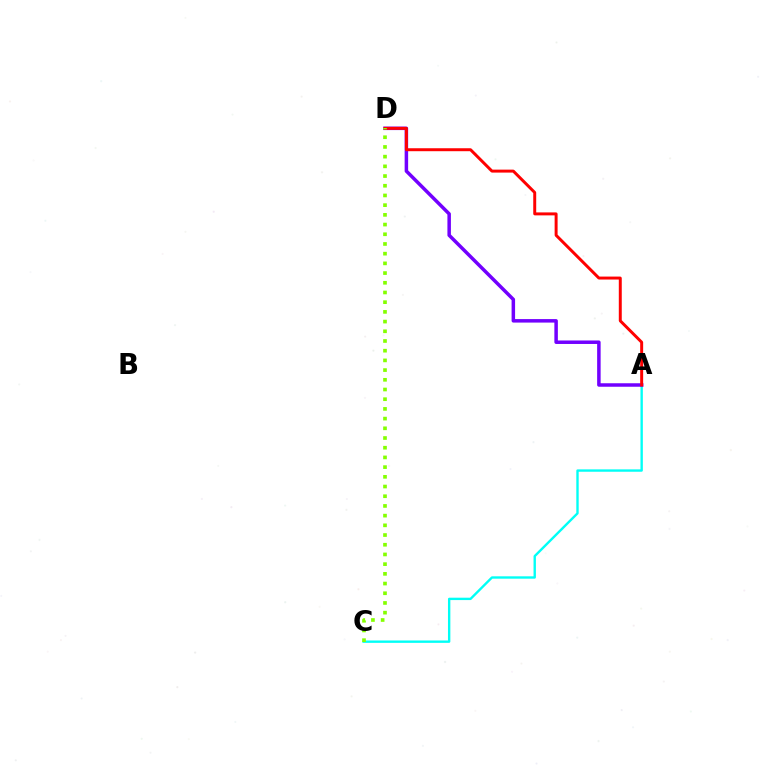{('A', 'C'): [{'color': '#00fff6', 'line_style': 'solid', 'thickness': 1.71}], ('A', 'D'): [{'color': '#7200ff', 'line_style': 'solid', 'thickness': 2.52}, {'color': '#ff0000', 'line_style': 'solid', 'thickness': 2.13}], ('C', 'D'): [{'color': '#84ff00', 'line_style': 'dotted', 'thickness': 2.64}]}